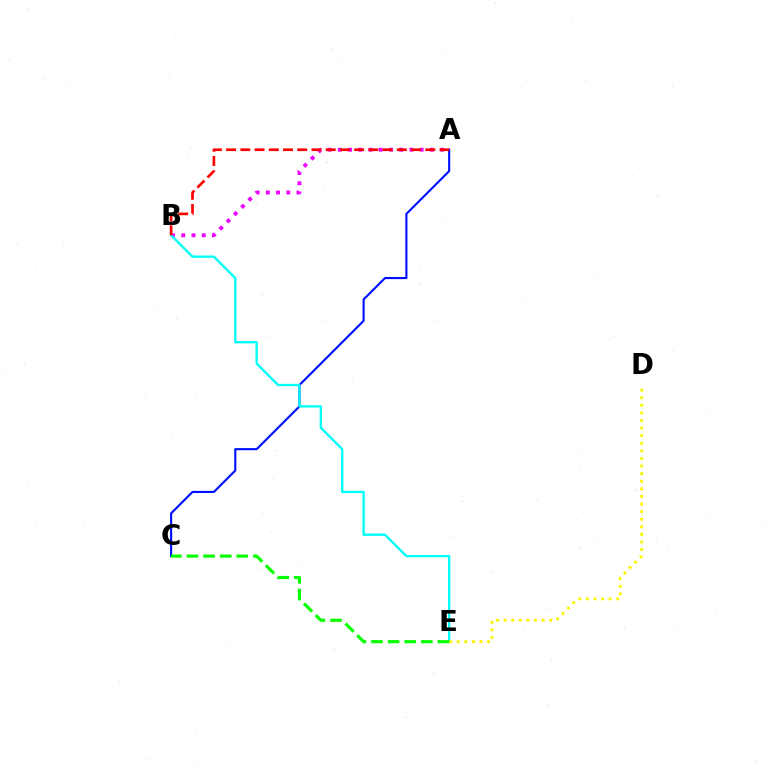{('A', 'C'): [{'color': '#0010ff', 'line_style': 'solid', 'thickness': 1.53}], ('A', 'B'): [{'color': '#ee00ff', 'line_style': 'dotted', 'thickness': 2.78}, {'color': '#ff0000', 'line_style': 'dashed', 'thickness': 1.93}], ('B', 'E'): [{'color': '#00fff6', 'line_style': 'solid', 'thickness': 1.68}], ('D', 'E'): [{'color': '#fcf500', 'line_style': 'dotted', 'thickness': 2.06}], ('C', 'E'): [{'color': '#08ff00', 'line_style': 'dashed', 'thickness': 2.26}]}